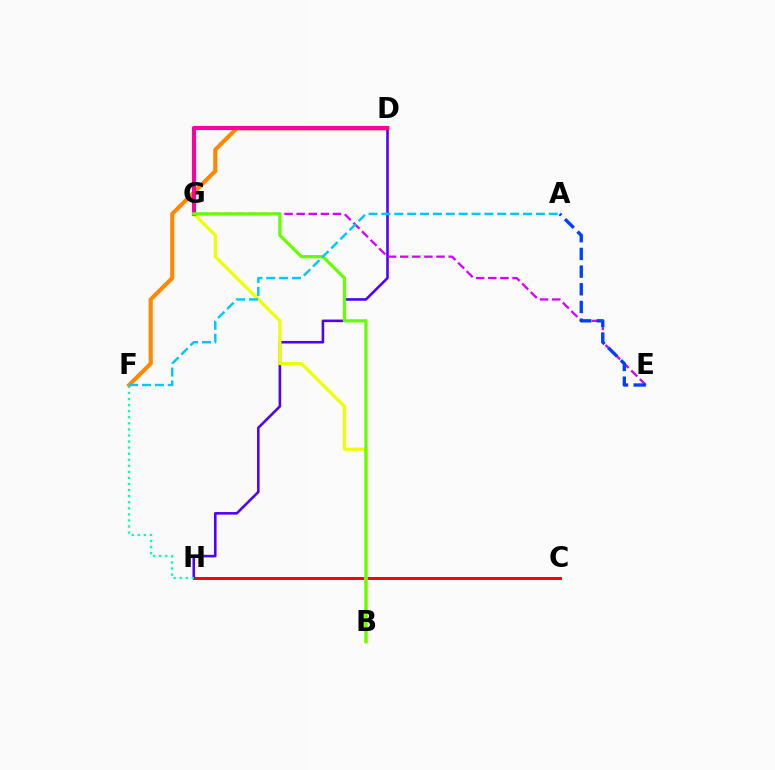{('D', 'G'): [{'color': '#00ff27', 'line_style': 'dashed', 'thickness': 2.75}, {'color': '#ff00a0', 'line_style': 'solid', 'thickness': 2.97}], ('C', 'H'): [{'color': '#ff0000', 'line_style': 'solid', 'thickness': 2.14}], ('D', 'F'): [{'color': '#ff8800', 'line_style': 'solid', 'thickness': 2.96}], ('D', 'H'): [{'color': '#4f00ff', 'line_style': 'solid', 'thickness': 1.85}], ('E', 'G'): [{'color': '#d600ff', 'line_style': 'dashed', 'thickness': 1.65}], ('B', 'G'): [{'color': '#eeff00', 'line_style': 'solid', 'thickness': 2.32}, {'color': '#66ff00', 'line_style': 'solid', 'thickness': 2.33}], ('F', 'H'): [{'color': '#00ffaf', 'line_style': 'dotted', 'thickness': 1.65}], ('A', 'E'): [{'color': '#003fff', 'line_style': 'dashed', 'thickness': 2.4}], ('A', 'F'): [{'color': '#00c7ff', 'line_style': 'dashed', 'thickness': 1.75}]}